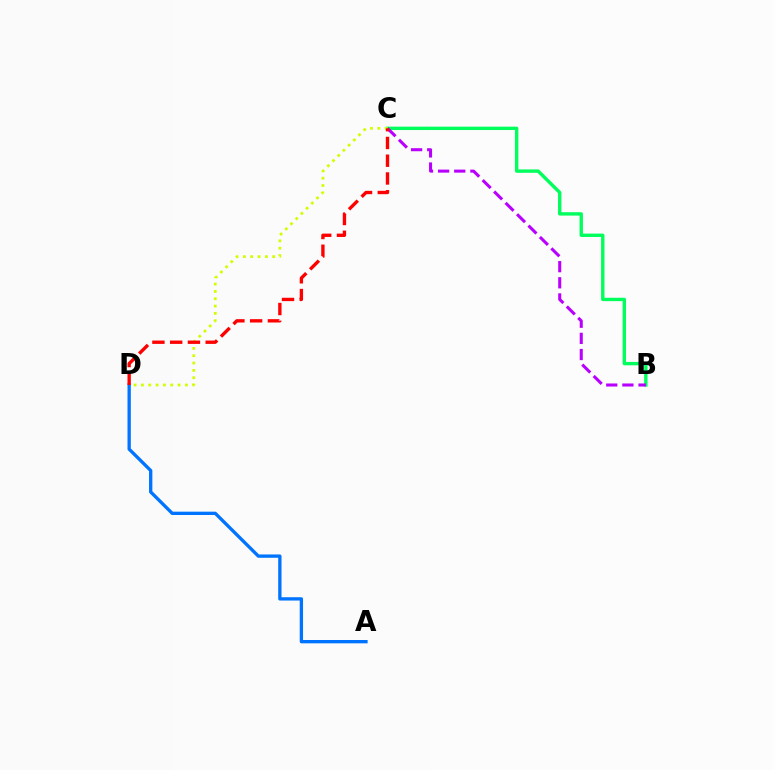{('A', 'D'): [{'color': '#0074ff', 'line_style': 'solid', 'thickness': 2.39}], ('B', 'C'): [{'color': '#00ff5c', 'line_style': 'solid', 'thickness': 2.44}, {'color': '#b900ff', 'line_style': 'dashed', 'thickness': 2.19}], ('C', 'D'): [{'color': '#d1ff00', 'line_style': 'dotted', 'thickness': 1.99}, {'color': '#ff0000', 'line_style': 'dashed', 'thickness': 2.41}]}